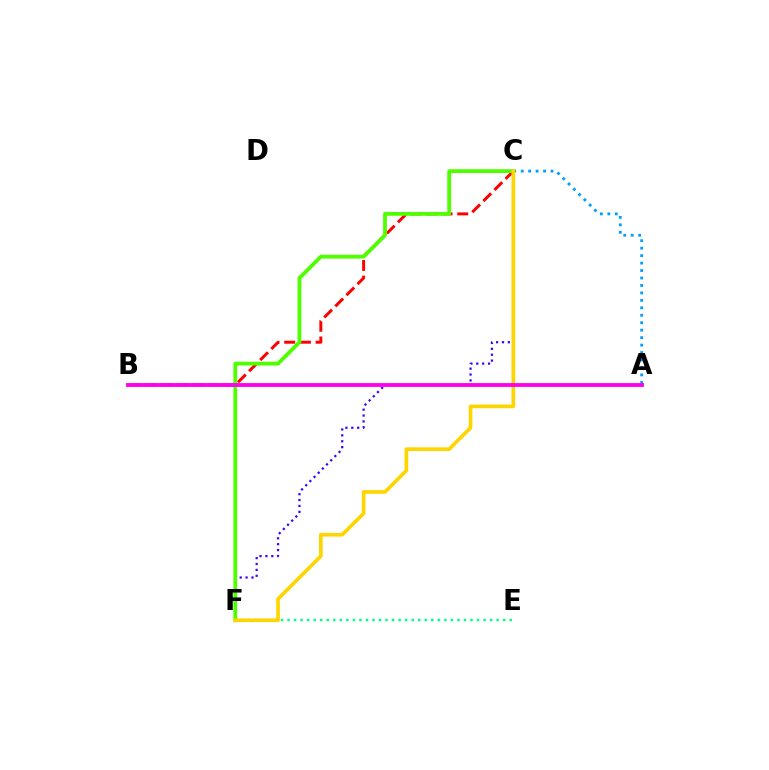{('B', 'C'): [{'color': '#ff0000', 'line_style': 'dashed', 'thickness': 2.13}], ('A', 'C'): [{'color': '#009eff', 'line_style': 'dotted', 'thickness': 2.03}], ('E', 'F'): [{'color': '#00ff86', 'line_style': 'dotted', 'thickness': 1.78}], ('C', 'F'): [{'color': '#3700ff', 'line_style': 'dotted', 'thickness': 1.6}, {'color': '#4fff00', 'line_style': 'solid', 'thickness': 2.74}, {'color': '#ffd500', 'line_style': 'solid', 'thickness': 2.64}], ('A', 'B'): [{'color': '#ff00ed', 'line_style': 'solid', 'thickness': 2.76}]}